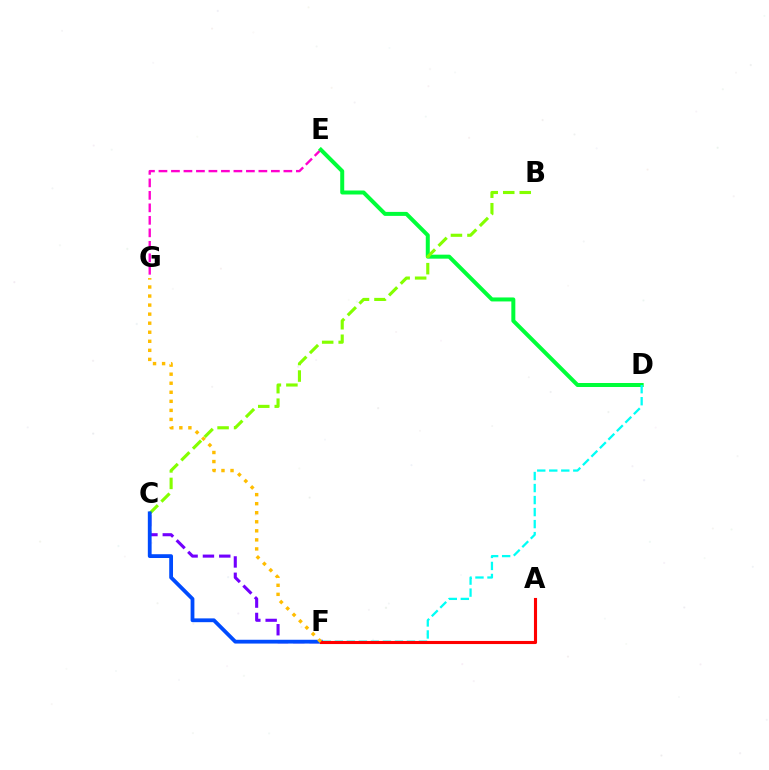{('E', 'G'): [{'color': '#ff00cf', 'line_style': 'dashed', 'thickness': 1.7}], ('D', 'E'): [{'color': '#00ff39', 'line_style': 'solid', 'thickness': 2.87}], ('D', 'F'): [{'color': '#00fff6', 'line_style': 'dashed', 'thickness': 1.63}], ('B', 'C'): [{'color': '#84ff00', 'line_style': 'dashed', 'thickness': 2.24}], ('C', 'F'): [{'color': '#7200ff', 'line_style': 'dashed', 'thickness': 2.22}, {'color': '#004bff', 'line_style': 'solid', 'thickness': 2.73}], ('A', 'F'): [{'color': '#ff0000', 'line_style': 'solid', 'thickness': 2.23}], ('F', 'G'): [{'color': '#ffbd00', 'line_style': 'dotted', 'thickness': 2.46}]}